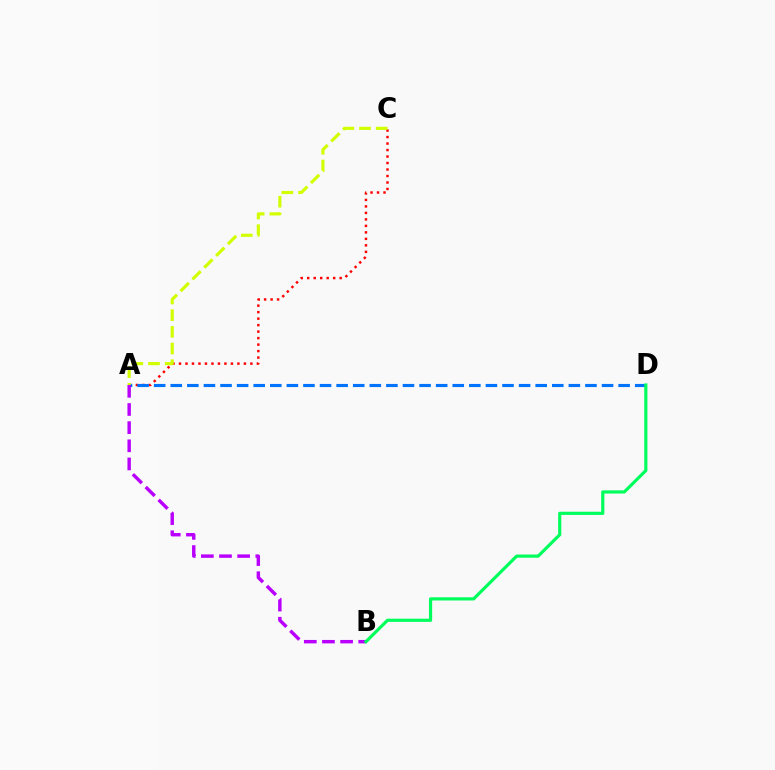{('A', 'C'): [{'color': '#ff0000', 'line_style': 'dotted', 'thickness': 1.76}, {'color': '#d1ff00', 'line_style': 'dashed', 'thickness': 2.26}], ('A', 'D'): [{'color': '#0074ff', 'line_style': 'dashed', 'thickness': 2.25}], ('A', 'B'): [{'color': '#b900ff', 'line_style': 'dashed', 'thickness': 2.47}], ('B', 'D'): [{'color': '#00ff5c', 'line_style': 'solid', 'thickness': 2.29}]}